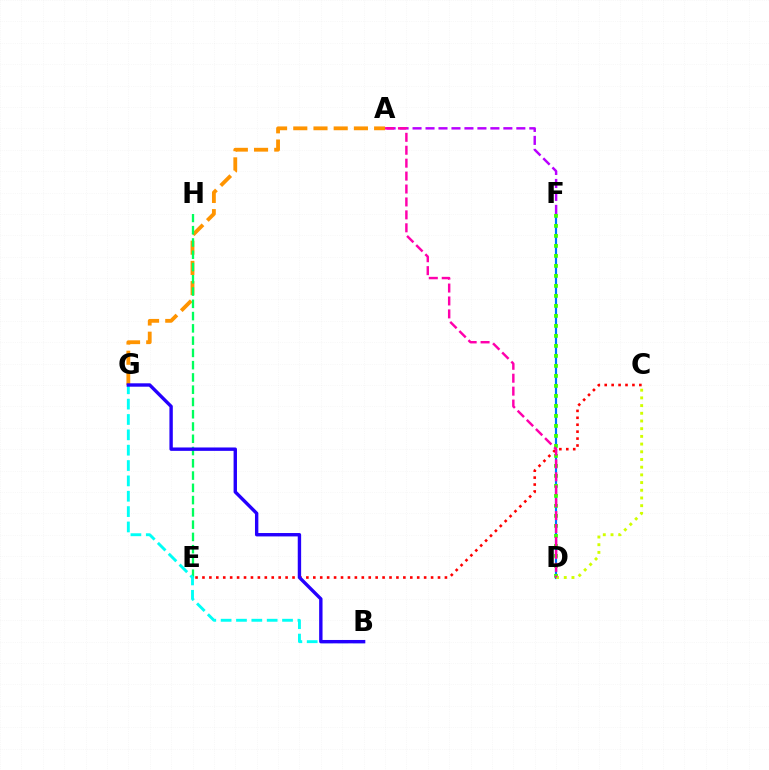{('D', 'F'): [{'color': '#0074ff', 'line_style': 'solid', 'thickness': 1.56}, {'color': '#3dff00', 'line_style': 'dotted', 'thickness': 2.72}], ('A', 'F'): [{'color': '#b900ff', 'line_style': 'dashed', 'thickness': 1.76}], ('A', 'G'): [{'color': '#ff9400', 'line_style': 'dashed', 'thickness': 2.75}], ('E', 'H'): [{'color': '#00ff5c', 'line_style': 'dashed', 'thickness': 1.67}], ('B', 'G'): [{'color': '#00fff6', 'line_style': 'dashed', 'thickness': 2.09}, {'color': '#2500ff', 'line_style': 'solid', 'thickness': 2.44}], ('C', 'D'): [{'color': '#d1ff00', 'line_style': 'dotted', 'thickness': 2.09}], ('C', 'E'): [{'color': '#ff0000', 'line_style': 'dotted', 'thickness': 1.88}], ('A', 'D'): [{'color': '#ff00ac', 'line_style': 'dashed', 'thickness': 1.76}]}